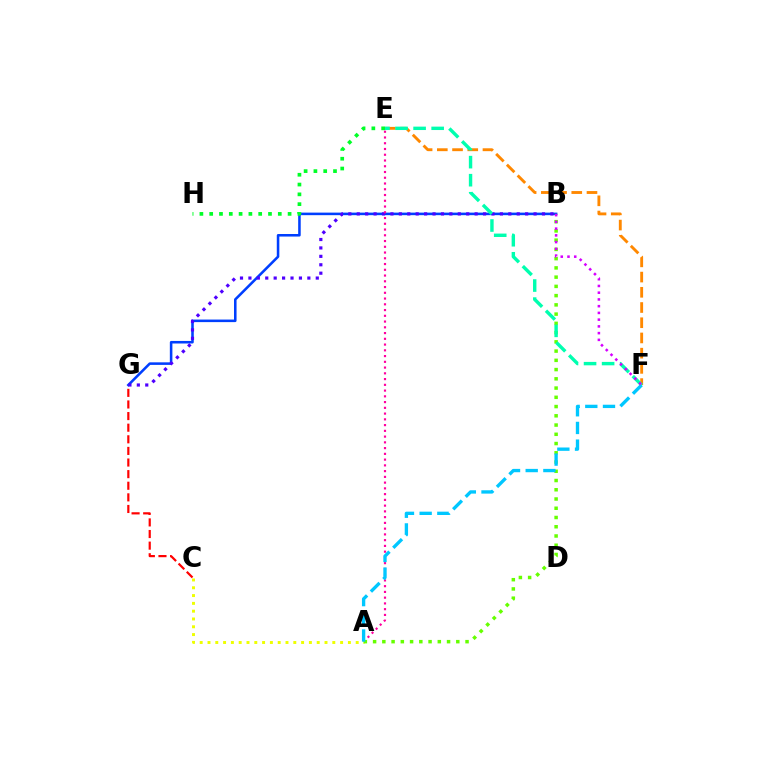{('C', 'G'): [{'color': '#ff0000', 'line_style': 'dashed', 'thickness': 1.58}], ('B', 'G'): [{'color': '#003fff', 'line_style': 'solid', 'thickness': 1.84}, {'color': '#4f00ff', 'line_style': 'dotted', 'thickness': 2.29}], ('A', 'E'): [{'color': '#ff00a0', 'line_style': 'dotted', 'thickness': 1.56}], ('E', 'H'): [{'color': '#00ff27', 'line_style': 'dotted', 'thickness': 2.66}], ('A', 'C'): [{'color': '#eeff00', 'line_style': 'dotted', 'thickness': 2.12}], ('A', 'B'): [{'color': '#66ff00', 'line_style': 'dotted', 'thickness': 2.51}], ('E', 'F'): [{'color': '#ff8800', 'line_style': 'dashed', 'thickness': 2.07}, {'color': '#00ffaf', 'line_style': 'dashed', 'thickness': 2.45}], ('A', 'F'): [{'color': '#00c7ff', 'line_style': 'dashed', 'thickness': 2.4}], ('B', 'F'): [{'color': '#d600ff', 'line_style': 'dotted', 'thickness': 1.83}]}